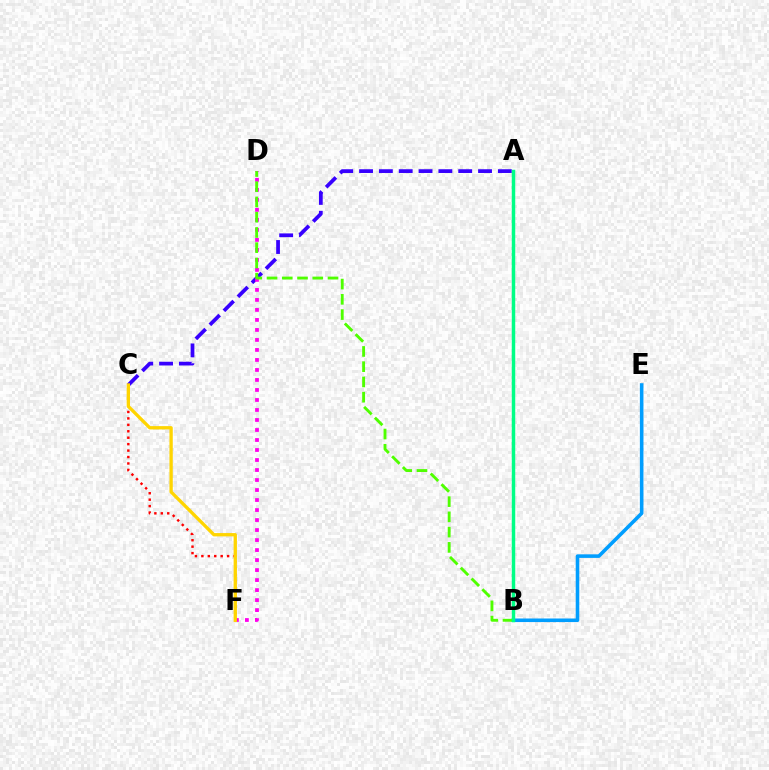{('A', 'C'): [{'color': '#3700ff', 'line_style': 'dashed', 'thickness': 2.69}], ('B', 'E'): [{'color': '#009eff', 'line_style': 'solid', 'thickness': 2.57}], ('C', 'F'): [{'color': '#ff0000', 'line_style': 'dotted', 'thickness': 1.75}, {'color': '#ffd500', 'line_style': 'solid', 'thickness': 2.38}], ('D', 'F'): [{'color': '#ff00ed', 'line_style': 'dotted', 'thickness': 2.72}], ('B', 'D'): [{'color': '#4fff00', 'line_style': 'dashed', 'thickness': 2.07}], ('A', 'B'): [{'color': '#00ff86', 'line_style': 'solid', 'thickness': 2.49}]}